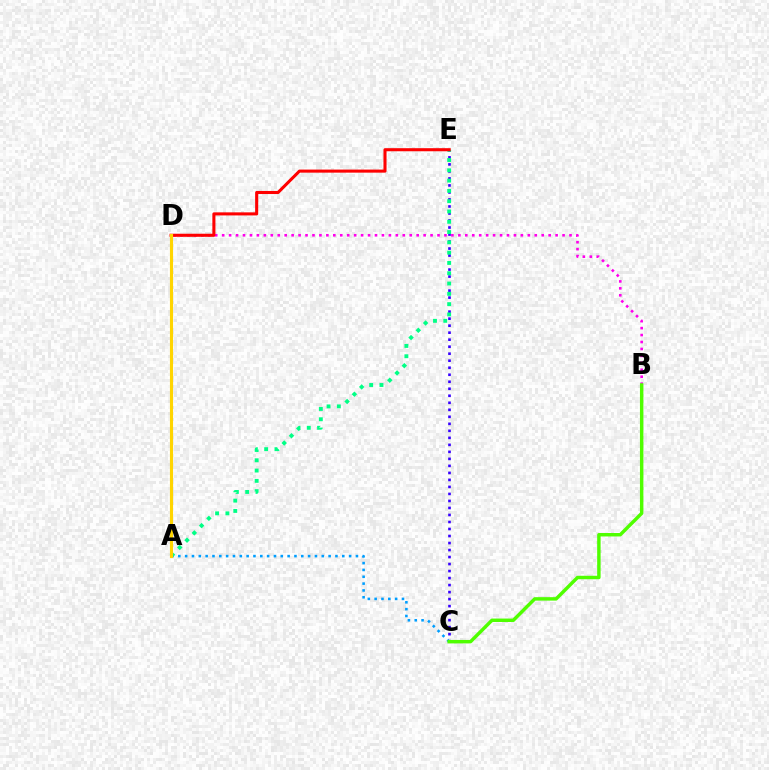{('B', 'D'): [{'color': '#ff00ed', 'line_style': 'dotted', 'thickness': 1.89}], ('A', 'C'): [{'color': '#009eff', 'line_style': 'dotted', 'thickness': 1.86}], ('C', 'E'): [{'color': '#3700ff', 'line_style': 'dotted', 'thickness': 1.9}], ('A', 'E'): [{'color': '#00ff86', 'line_style': 'dotted', 'thickness': 2.8}], ('D', 'E'): [{'color': '#ff0000', 'line_style': 'solid', 'thickness': 2.21}], ('B', 'C'): [{'color': '#4fff00', 'line_style': 'solid', 'thickness': 2.48}], ('A', 'D'): [{'color': '#ffd500', 'line_style': 'solid', 'thickness': 2.24}]}